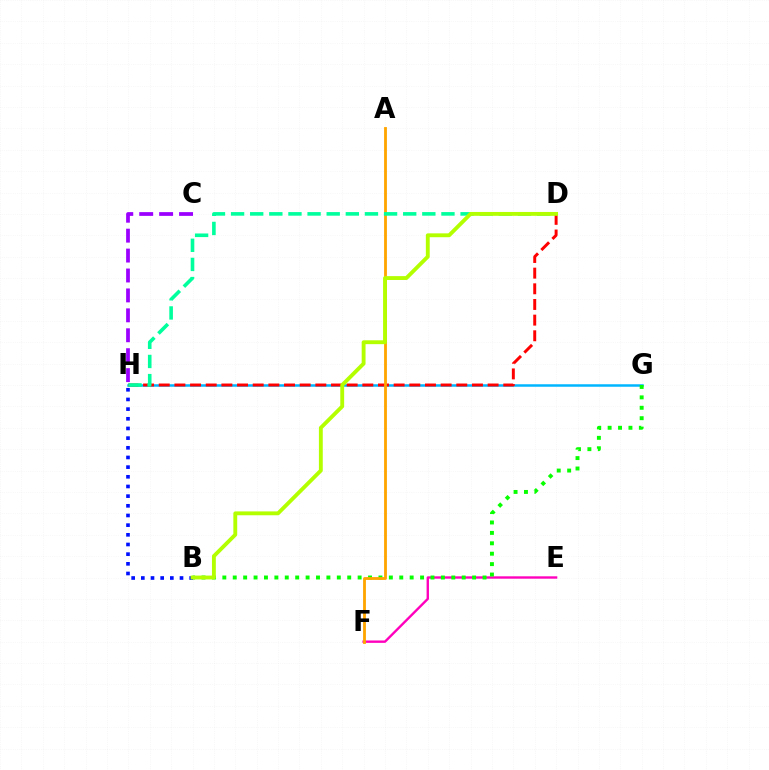{('G', 'H'): [{'color': '#00b5ff', 'line_style': 'solid', 'thickness': 1.8}], ('D', 'H'): [{'color': '#ff0000', 'line_style': 'dashed', 'thickness': 2.13}, {'color': '#00ff9d', 'line_style': 'dashed', 'thickness': 2.6}], ('E', 'F'): [{'color': '#ff00bd', 'line_style': 'solid', 'thickness': 1.72}], ('B', 'G'): [{'color': '#08ff00', 'line_style': 'dotted', 'thickness': 2.83}], ('A', 'F'): [{'color': '#ffa500', 'line_style': 'solid', 'thickness': 2.04}], ('B', 'H'): [{'color': '#0010ff', 'line_style': 'dotted', 'thickness': 2.63}], ('C', 'H'): [{'color': '#9b00ff', 'line_style': 'dashed', 'thickness': 2.71}], ('B', 'D'): [{'color': '#b3ff00', 'line_style': 'solid', 'thickness': 2.78}]}